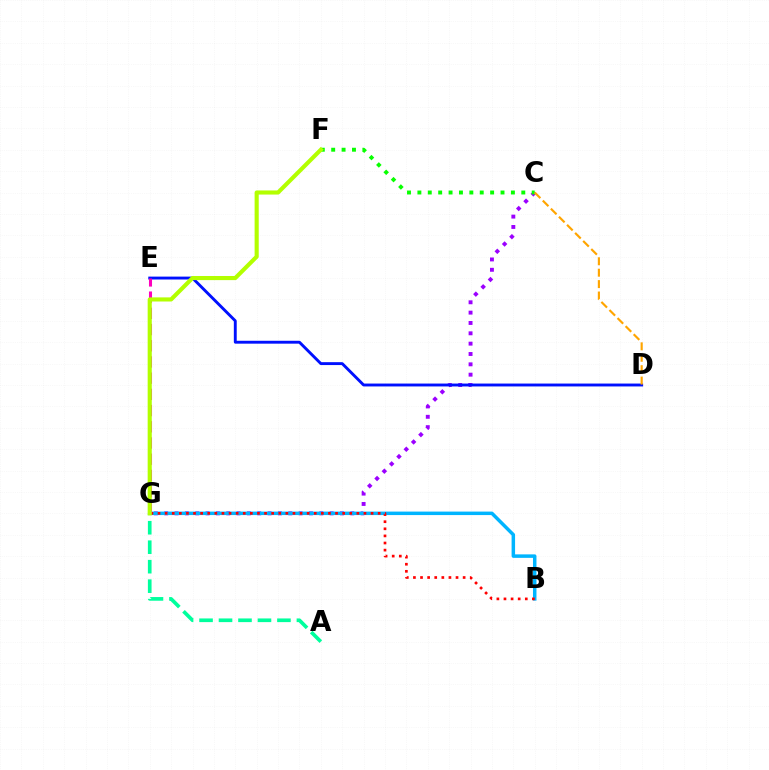{('C', 'G'): [{'color': '#9b00ff', 'line_style': 'dotted', 'thickness': 2.81}], ('A', 'G'): [{'color': '#00ff9d', 'line_style': 'dashed', 'thickness': 2.65}], ('D', 'E'): [{'color': '#0010ff', 'line_style': 'solid', 'thickness': 2.08}], ('B', 'G'): [{'color': '#00b5ff', 'line_style': 'solid', 'thickness': 2.51}, {'color': '#ff0000', 'line_style': 'dotted', 'thickness': 1.93}], ('E', 'G'): [{'color': '#ff00bd', 'line_style': 'dashed', 'thickness': 2.2}], ('C', 'F'): [{'color': '#08ff00', 'line_style': 'dotted', 'thickness': 2.82}], ('F', 'G'): [{'color': '#b3ff00', 'line_style': 'solid', 'thickness': 2.96}], ('C', 'D'): [{'color': '#ffa500', 'line_style': 'dashed', 'thickness': 1.55}]}